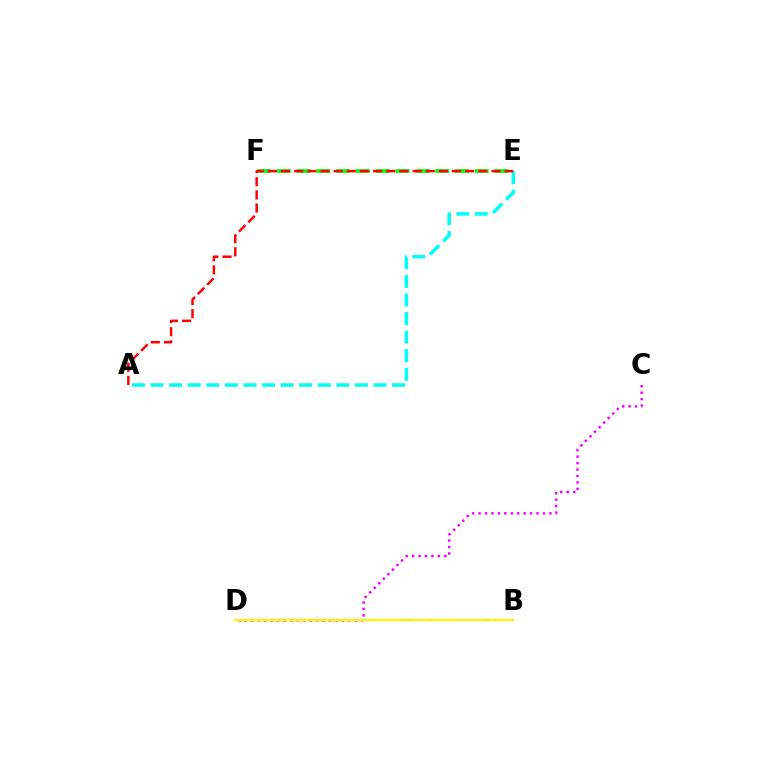{('C', 'D'): [{'color': '#ee00ff', 'line_style': 'dotted', 'thickness': 1.75}], ('B', 'D'): [{'color': '#0010ff', 'line_style': 'dashed', 'thickness': 1.51}, {'color': '#fcf500', 'line_style': 'solid', 'thickness': 1.59}], ('E', 'F'): [{'color': '#08ff00', 'line_style': 'dashed', 'thickness': 2.69}], ('A', 'E'): [{'color': '#00fff6', 'line_style': 'dashed', 'thickness': 2.52}, {'color': '#ff0000', 'line_style': 'dashed', 'thickness': 1.79}]}